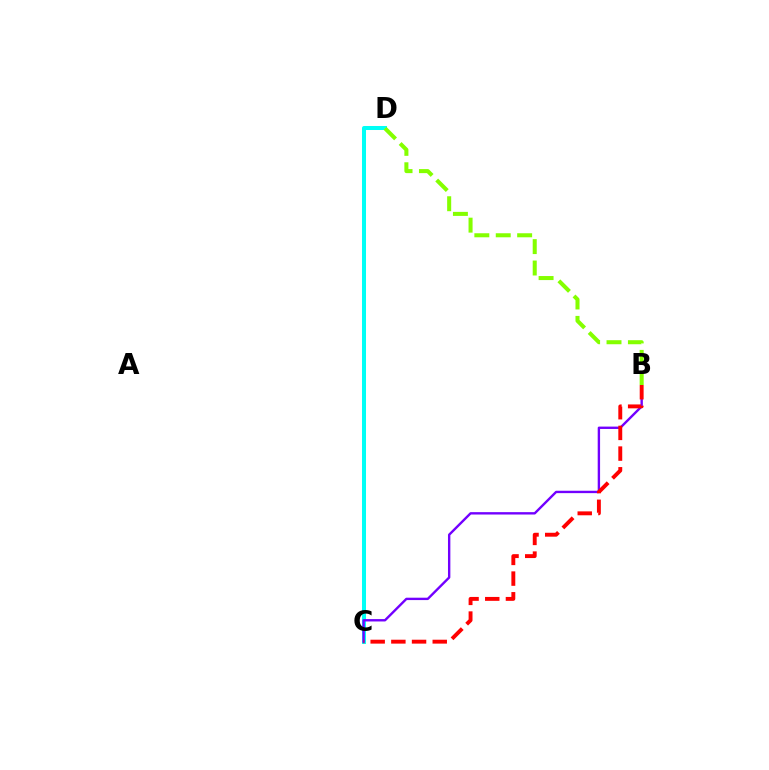{('C', 'D'): [{'color': '#00fff6', 'line_style': 'solid', 'thickness': 2.89}], ('B', 'C'): [{'color': '#7200ff', 'line_style': 'solid', 'thickness': 1.71}, {'color': '#ff0000', 'line_style': 'dashed', 'thickness': 2.81}], ('B', 'D'): [{'color': '#84ff00', 'line_style': 'dashed', 'thickness': 2.91}]}